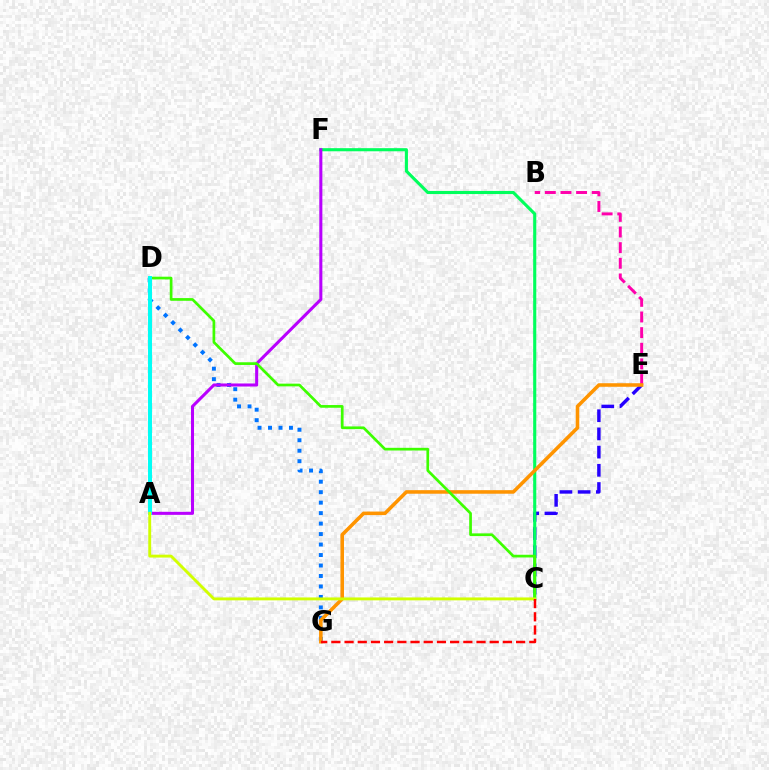{('C', 'E'): [{'color': '#2500ff', 'line_style': 'dashed', 'thickness': 2.47}], ('D', 'G'): [{'color': '#0074ff', 'line_style': 'dotted', 'thickness': 2.85}], ('B', 'E'): [{'color': '#ff00ac', 'line_style': 'dashed', 'thickness': 2.12}], ('C', 'F'): [{'color': '#00ff5c', 'line_style': 'solid', 'thickness': 2.24}], ('E', 'G'): [{'color': '#ff9400', 'line_style': 'solid', 'thickness': 2.56}], ('A', 'F'): [{'color': '#b900ff', 'line_style': 'solid', 'thickness': 2.19}], ('C', 'D'): [{'color': '#3dff00', 'line_style': 'solid', 'thickness': 1.95}], ('A', 'D'): [{'color': '#00fff6', 'line_style': 'solid', 'thickness': 2.85}], ('A', 'C'): [{'color': '#d1ff00', 'line_style': 'solid', 'thickness': 2.08}], ('C', 'G'): [{'color': '#ff0000', 'line_style': 'dashed', 'thickness': 1.79}]}